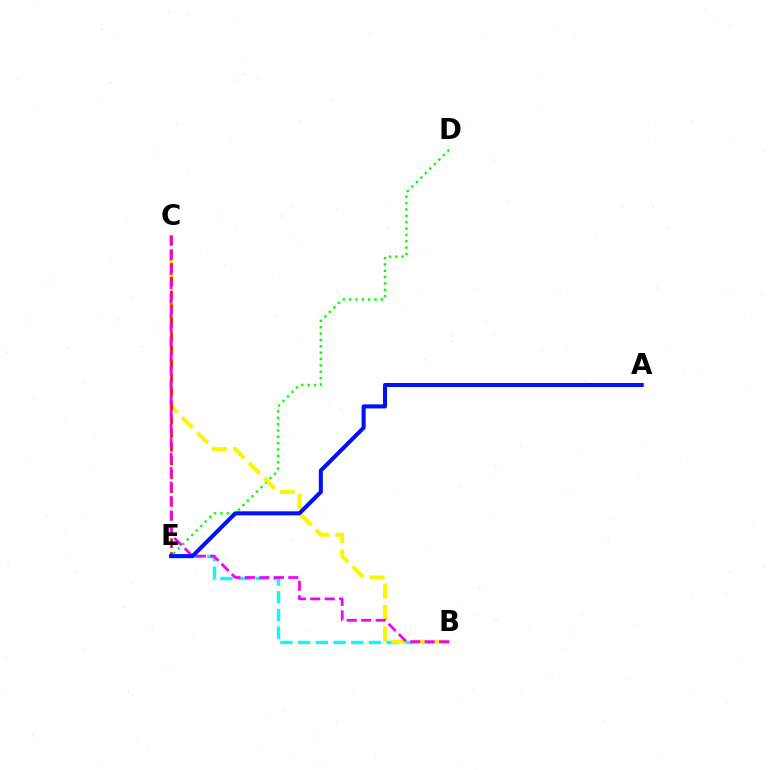{('D', 'E'): [{'color': '#08ff00', 'line_style': 'dotted', 'thickness': 1.73}], ('B', 'E'): [{'color': '#00fff6', 'line_style': 'dashed', 'thickness': 2.4}], ('B', 'C'): [{'color': '#fcf500', 'line_style': 'dashed', 'thickness': 2.92}, {'color': '#ee00ff', 'line_style': 'dashed', 'thickness': 1.96}], ('C', 'E'): [{'color': '#ff0000', 'line_style': 'dashed', 'thickness': 1.87}], ('A', 'E'): [{'color': '#0010ff', 'line_style': 'solid', 'thickness': 2.91}]}